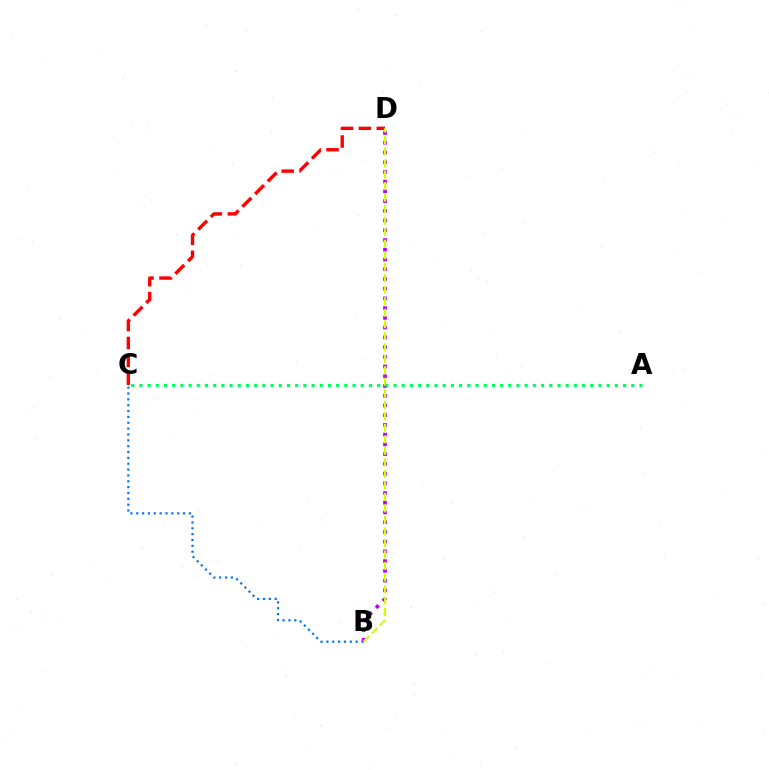{('B', 'C'): [{'color': '#0074ff', 'line_style': 'dotted', 'thickness': 1.59}], ('C', 'D'): [{'color': '#ff0000', 'line_style': 'dashed', 'thickness': 2.43}], ('B', 'D'): [{'color': '#b900ff', 'line_style': 'dotted', 'thickness': 2.64}, {'color': '#d1ff00', 'line_style': 'dashed', 'thickness': 1.56}], ('A', 'C'): [{'color': '#00ff5c', 'line_style': 'dotted', 'thickness': 2.23}]}